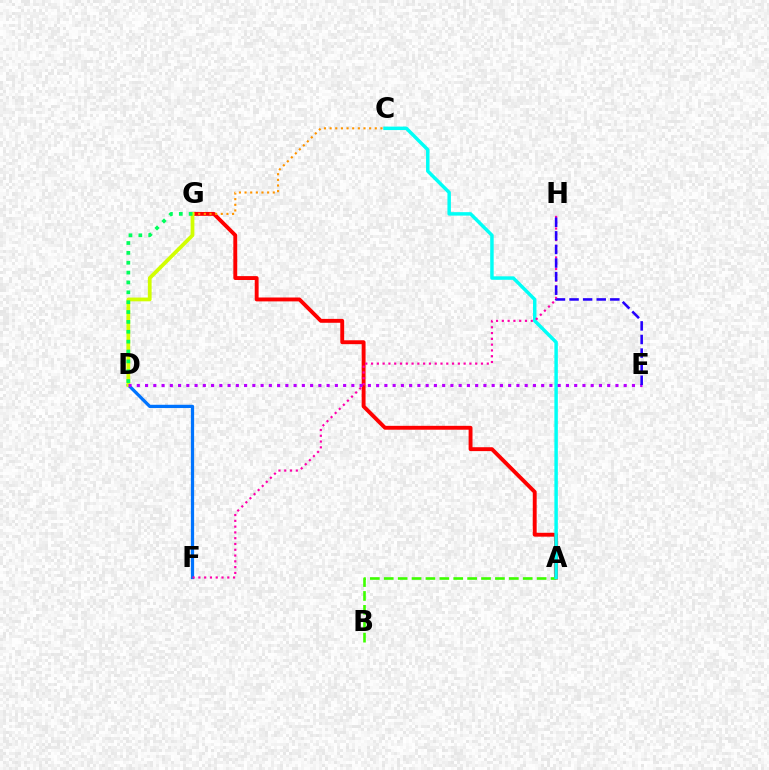{('A', 'G'): [{'color': '#ff0000', 'line_style': 'solid', 'thickness': 2.8}], ('C', 'G'): [{'color': '#ff9400', 'line_style': 'dotted', 'thickness': 1.53}], ('A', 'B'): [{'color': '#3dff00', 'line_style': 'dashed', 'thickness': 1.89}], ('A', 'C'): [{'color': '#00fff6', 'line_style': 'solid', 'thickness': 2.49}], ('D', 'F'): [{'color': '#0074ff', 'line_style': 'solid', 'thickness': 2.33}], ('F', 'H'): [{'color': '#ff00ac', 'line_style': 'dotted', 'thickness': 1.57}], ('D', 'G'): [{'color': '#d1ff00', 'line_style': 'solid', 'thickness': 2.71}, {'color': '#00ff5c', 'line_style': 'dotted', 'thickness': 2.68}], ('D', 'E'): [{'color': '#b900ff', 'line_style': 'dotted', 'thickness': 2.24}], ('E', 'H'): [{'color': '#2500ff', 'line_style': 'dashed', 'thickness': 1.85}]}